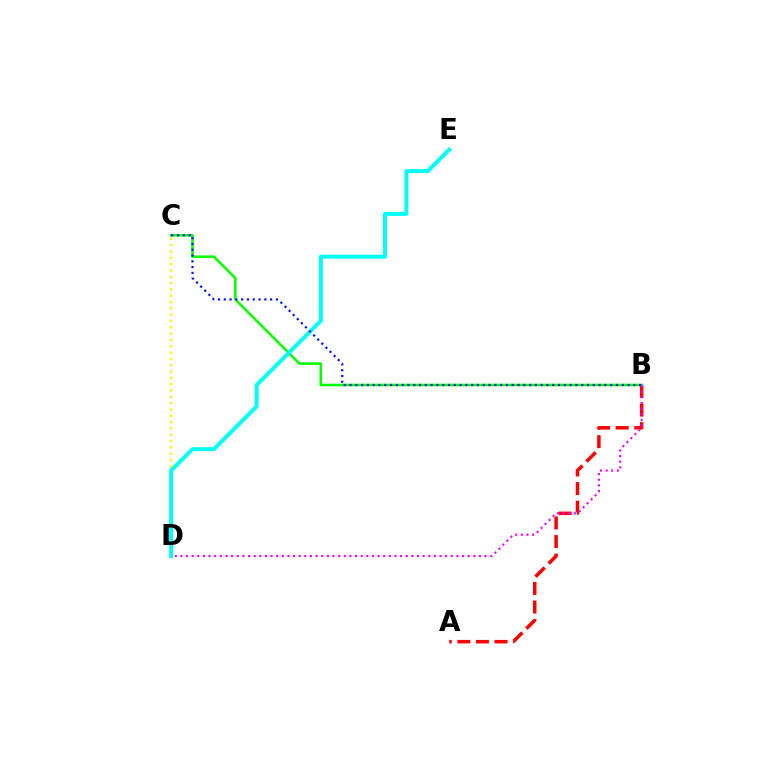{('A', 'B'): [{'color': '#ff0000', 'line_style': 'dashed', 'thickness': 2.53}], ('C', 'D'): [{'color': '#fcf500', 'line_style': 'dotted', 'thickness': 1.72}], ('B', 'C'): [{'color': '#08ff00', 'line_style': 'solid', 'thickness': 1.84}, {'color': '#0010ff', 'line_style': 'dotted', 'thickness': 1.57}], ('D', 'E'): [{'color': '#00fff6', 'line_style': 'solid', 'thickness': 2.87}], ('B', 'D'): [{'color': '#ee00ff', 'line_style': 'dotted', 'thickness': 1.53}]}